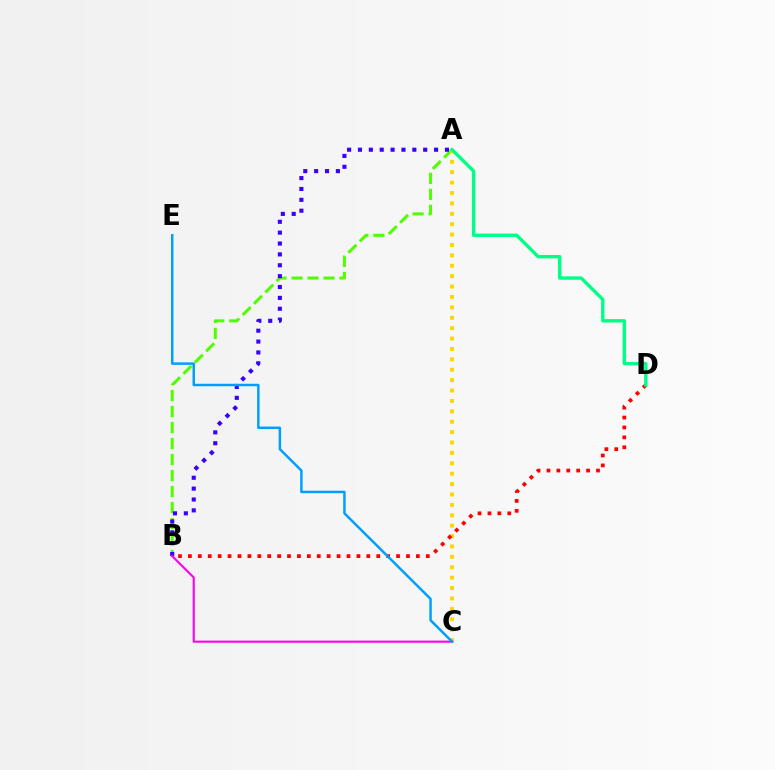{('A', 'B'): [{'color': '#4fff00', 'line_style': 'dashed', 'thickness': 2.17}, {'color': '#3700ff', 'line_style': 'dotted', 'thickness': 2.95}], ('A', 'C'): [{'color': '#ffd500', 'line_style': 'dotted', 'thickness': 2.82}], ('B', 'C'): [{'color': '#ff00ed', 'line_style': 'solid', 'thickness': 1.52}], ('B', 'D'): [{'color': '#ff0000', 'line_style': 'dotted', 'thickness': 2.69}], ('A', 'D'): [{'color': '#00ff86', 'line_style': 'solid', 'thickness': 2.44}], ('C', 'E'): [{'color': '#009eff', 'line_style': 'solid', 'thickness': 1.78}]}